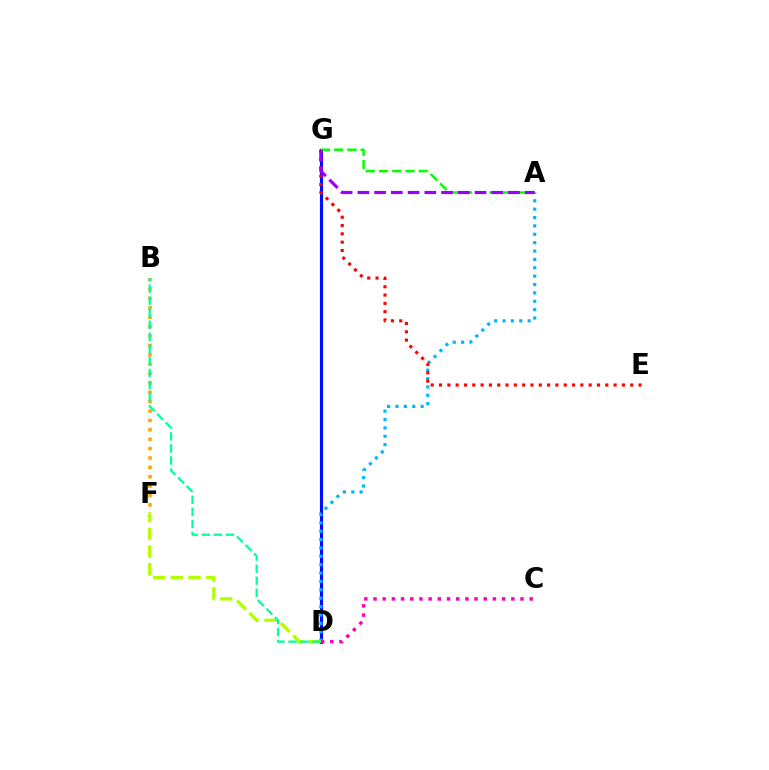{('D', 'G'): [{'color': '#0010ff', 'line_style': 'solid', 'thickness': 2.27}], ('A', 'D'): [{'color': '#00b5ff', 'line_style': 'dotted', 'thickness': 2.28}], ('E', 'G'): [{'color': '#ff0000', 'line_style': 'dotted', 'thickness': 2.26}], ('B', 'F'): [{'color': '#ffa500', 'line_style': 'dotted', 'thickness': 2.55}], ('A', 'G'): [{'color': '#08ff00', 'line_style': 'dashed', 'thickness': 1.8}, {'color': '#9b00ff', 'line_style': 'dashed', 'thickness': 2.27}], ('D', 'F'): [{'color': '#b3ff00', 'line_style': 'dashed', 'thickness': 2.4}], ('C', 'D'): [{'color': '#ff00bd', 'line_style': 'dotted', 'thickness': 2.5}], ('B', 'D'): [{'color': '#00ff9d', 'line_style': 'dashed', 'thickness': 1.64}]}